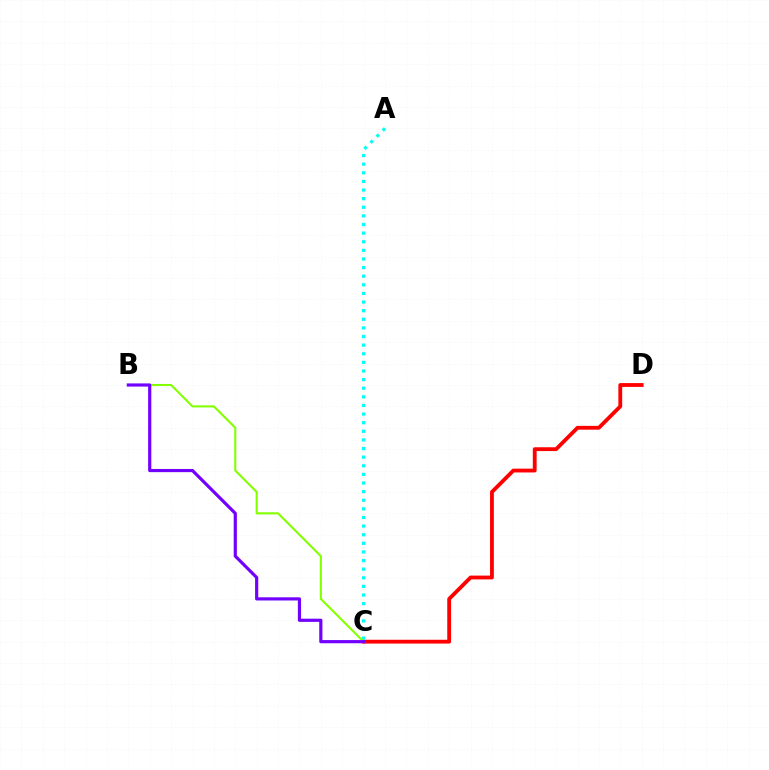{('C', 'D'): [{'color': '#ff0000', 'line_style': 'solid', 'thickness': 2.75}], ('A', 'C'): [{'color': '#00fff6', 'line_style': 'dotted', 'thickness': 2.34}], ('B', 'C'): [{'color': '#84ff00', 'line_style': 'solid', 'thickness': 1.5}, {'color': '#7200ff', 'line_style': 'solid', 'thickness': 2.29}]}